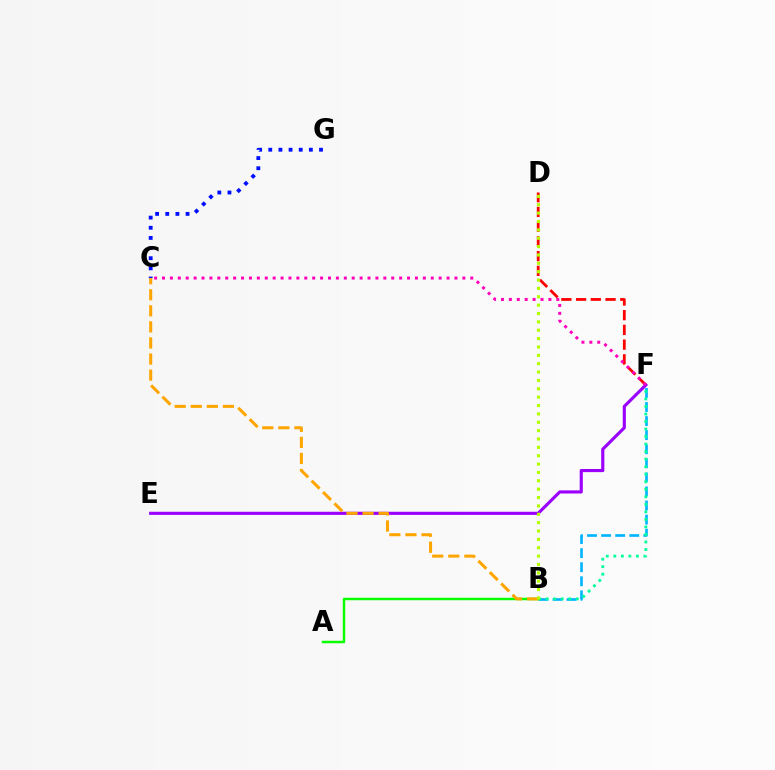{('D', 'F'): [{'color': '#ff0000', 'line_style': 'dashed', 'thickness': 2.0}], ('B', 'F'): [{'color': '#00b5ff', 'line_style': 'dashed', 'thickness': 1.91}, {'color': '#00ff9d', 'line_style': 'dotted', 'thickness': 2.05}], ('C', 'G'): [{'color': '#0010ff', 'line_style': 'dotted', 'thickness': 2.76}], ('E', 'F'): [{'color': '#9b00ff', 'line_style': 'solid', 'thickness': 2.25}], ('A', 'B'): [{'color': '#08ff00', 'line_style': 'solid', 'thickness': 1.77}], ('B', 'C'): [{'color': '#ffa500', 'line_style': 'dashed', 'thickness': 2.18}], ('C', 'F'): [{'color': '#ff00bd', 'line_style': 'dotted', 'thickness': 2.15}], ('B', 'D'): [{'color': '#b3ff00', 'line_style': 'dotted', 'thickness': 2.27}]}